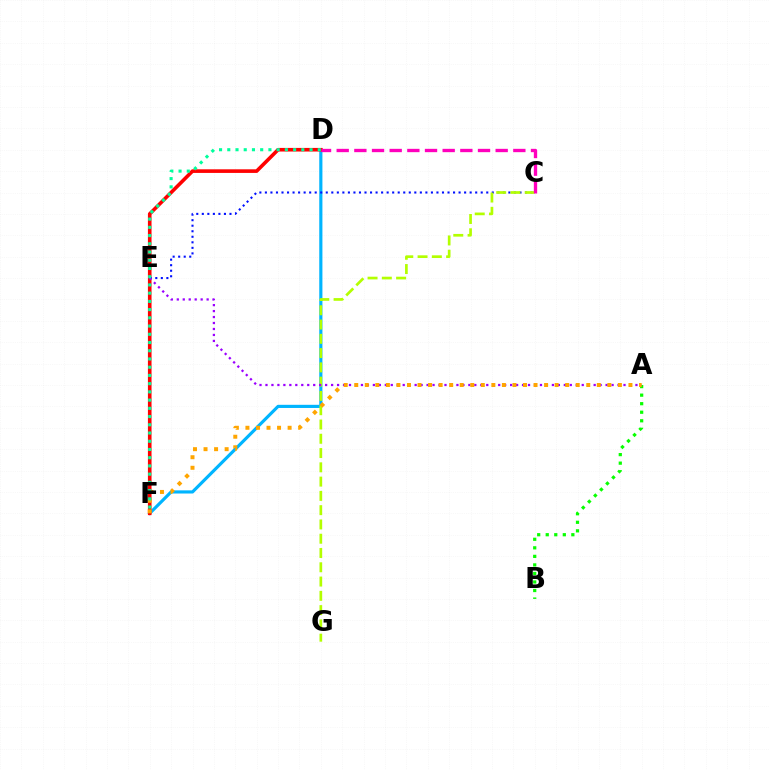{('D', 'F'): [{'color': '#00b5ff', 'line_style': 'solid', 'thickness': 2.28}, {'color': '#ff0000', 'line_style': 'solid', 'thickness': 2.6}, {'color': '#00ff9d', 'line_style': 'dotted', 'thickness': 2.24}], ('A', 'B'): [{'color': '#08ff00', 'line_style': 'dotted', 'thickness': 2.32}], ('C', 'E'): [{'color': '#0010ff', 'line_style': 'dotted', 'thickness': 1.5}], ('C', 'G'): [{'color': '#b3ff00', 'line_style': 'dashed', 'thickness': 1.94}], ('A', 'E'): [{'color': '#9b00ff', 'line_style': 'dotted', 'thickness': 1.62}], ('A', 'F'): [{'color': '#ffa500', 'line_style': 'dotted', 'thickness': 2.87}], ('C', 'D'): [{'color': '#ff00bd', 'line_style': 'dashed', 'thickness': 2.4}]}